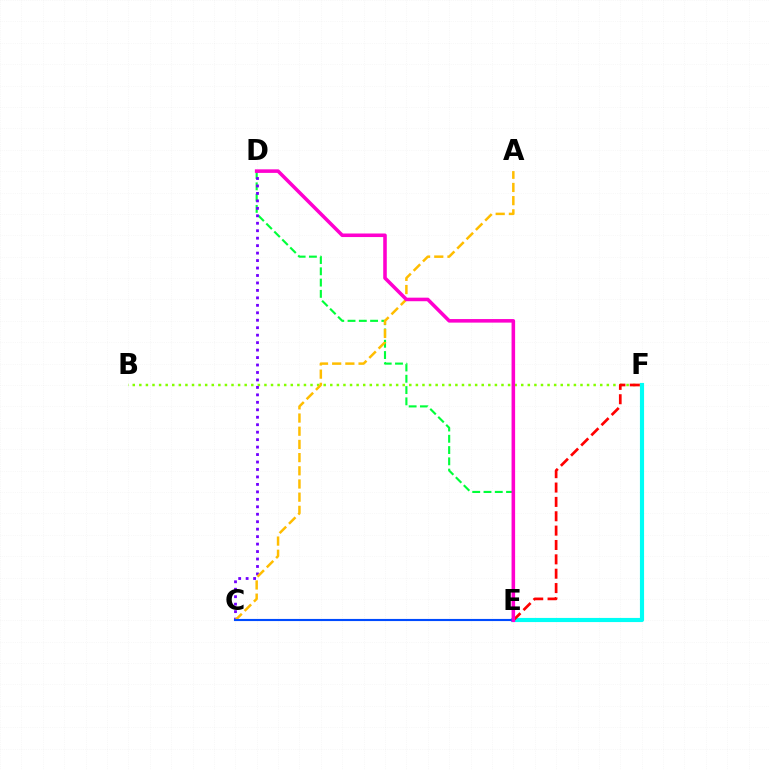{('B', 'F'): [{'color': '#84ff00', 'line_style': 'dotted', 'thickness': 1.79}], ('D', 'E'): [{'color': '#00ff39', 'line_style': 'dashed', 'thickness': 1.53}, {'color': '#ff00cf', 'line_style': 'solid', 'thickness': 2.56}], ('C', 'D'): [{'color': '#7200ff', 'line_style': 'dotted', 'thickness': 2.03}], ('A', 'C'): [{'color': '#ffbd00', 'line_style': 'dashed', 'thickness': 1.79}], ('E', 'F'): [{'color': '#00fff6', 'line_style': 'solid', 'thickness': 2.98}, {'color': '#ff0000', 'line_style': 'dashed', 'thickness': 1.95}], ('C', 'E'): [{'color': '#004bff', 'line_style': 'solid', 'thickness': 1.53}]}